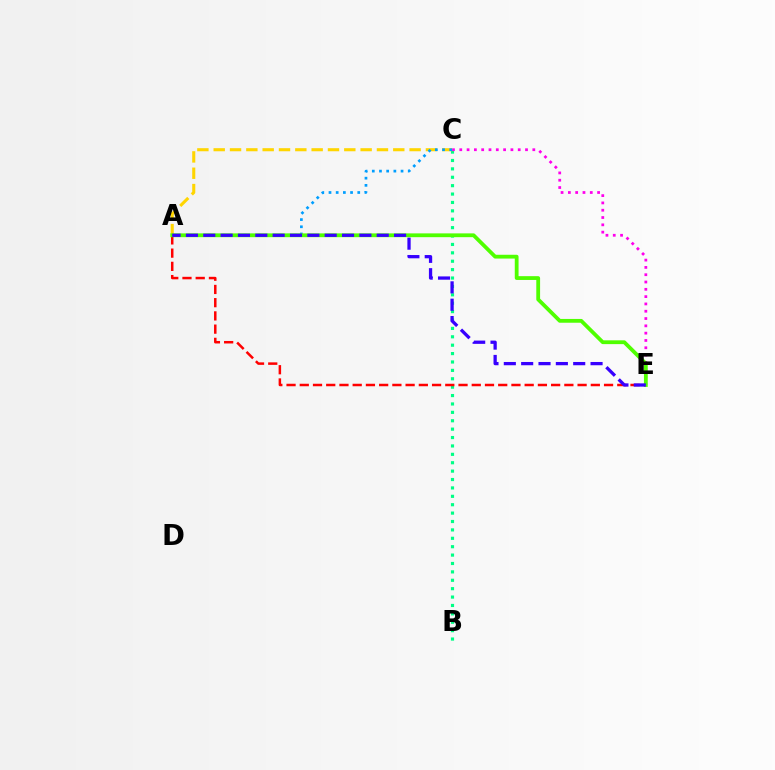{('B', 'C'): [{'color': '#00ff86', 'line_style': 'dotted', 'thickness': 2.28}], ('C', 'E'): [{'color': '#ff00ed', 'line_style': 'dotted', 'thickness': 1.98}], ('A', 'E'): [{'color': '#ff0000', 'line_style': 'dashed', 'thickness': 1.8}, {'color': '#4fff00', 'line_style': 'solid', 'thickness': 2.73}, {'color': '#3700ff', 'line_style': 'dashed', 'thickness': 2.36}], ('A', 'C'): [{'color': '#ffd500', 'line_style': 'dashed', 'thickness': 2.22}, {'color': '#009eff', 'line_style': 'dotted', 'thickness': 1.95}]}